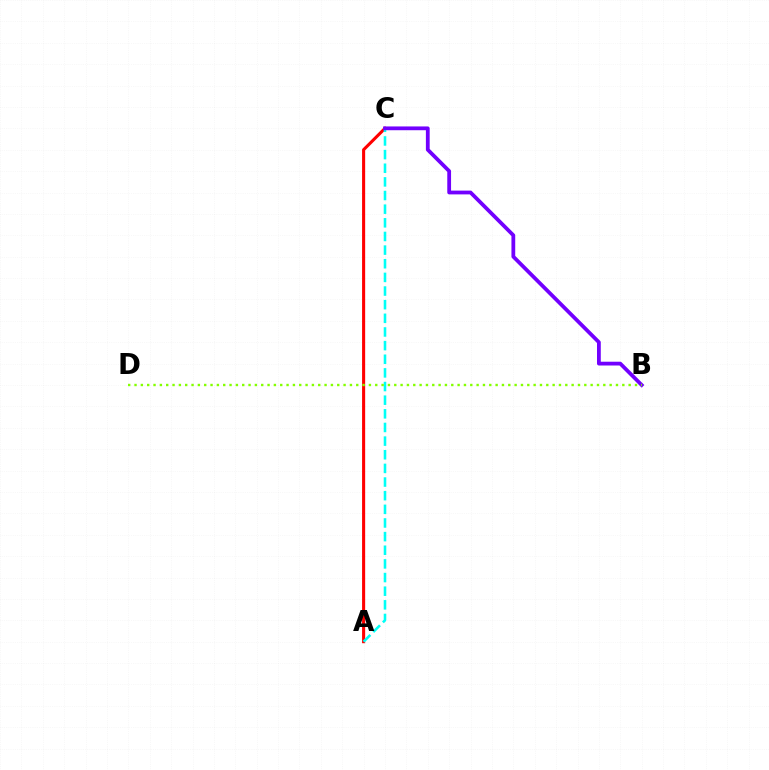{('A', 'C'): [{'color': '#ff0000', 'line_style': 'solid', 'thickness': 2.22}, {'color': '#00fff6', 'line_style': 'dashed', 'thickness': 1.85}], ('B', 'C'): [{'color': '#7200ff', 'line_style': 'solid', 'thickness': 2.72}], ('B', 'D'): [{'color': '#84ff00', 'line_style': 'dotted', 'thickness': 1.72}]}